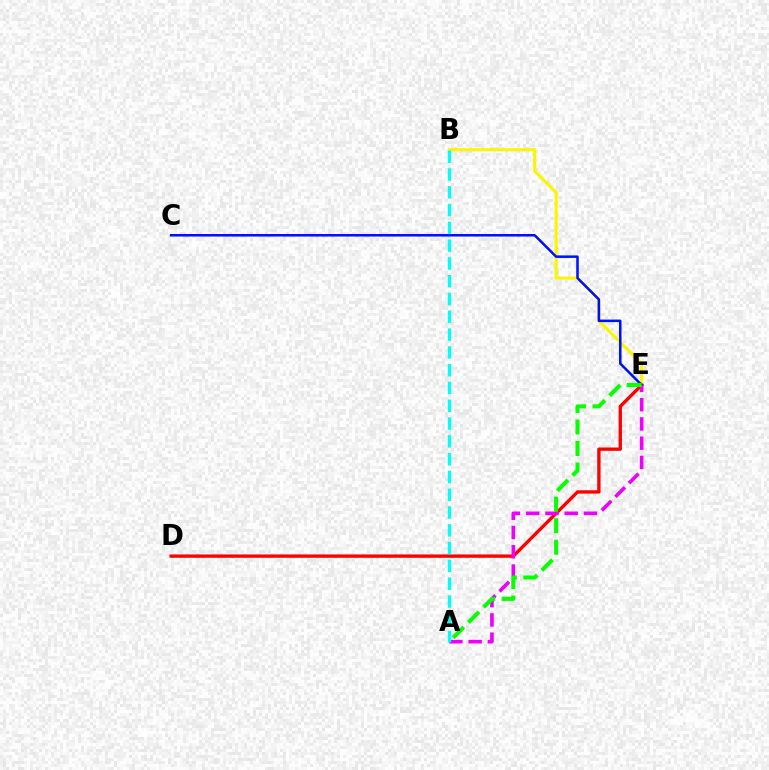{('B', 'E'): [{'color': '#fcf500', 'line_style': 'solid', 'thickness': 2.22}], ('D', 'E'): [{'color': '#ff0000', 'line_style': 'solid', 'thickness': 2.41}], ('C', 'E'): [{'color': '#0010ff', 'line_style': 'solid', 'thickness': 1.82}], ('A', 'E'): [{'color': '#ee00ff', 'line_style': 'dashed', 'thickness': 2.62}, {'color': '#08ff00', 'line_style': 'dashed', 'thickness': 2.92}], ('A', 'B'): [{'color': '#00fff6', 'line_style': 'dashed', 'thickness': 2.42}]}